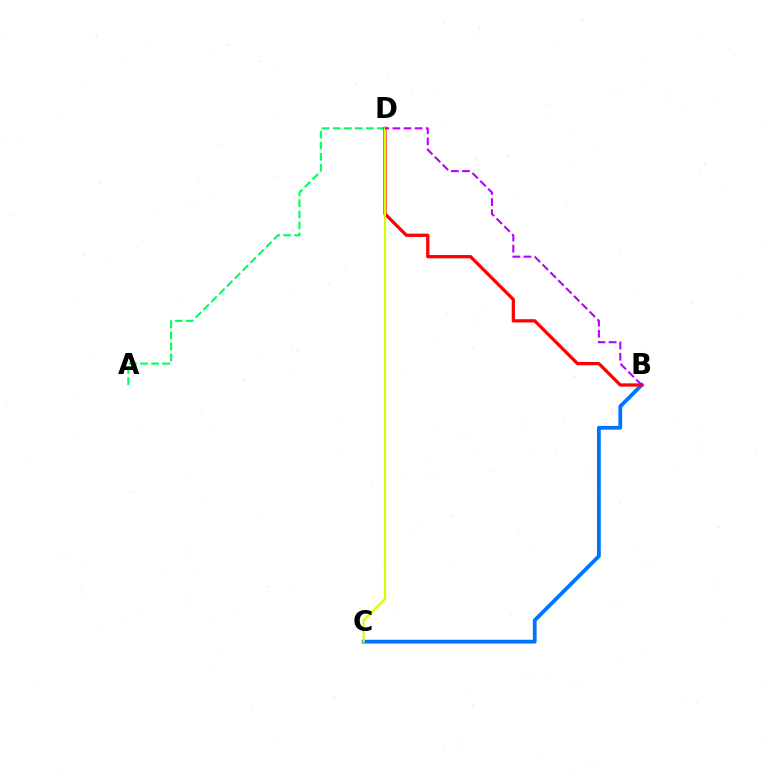{('A', 'D'): [{'color': '#00ff5c', 'line_style': 'dashed', 'thickness': 1.5}], ('B', 'C'): [{'color': '#0074ff', 'line_style': 'solid', 'thickness': 2.73}], ('B', 'D'): [{'color': '#ff0000', 'line_style': 'solid', 'thickness': 2.34}, {'color': '#b900ff', 'line_style': 'dashed', 'thickness': 1.51}], ('C', 'D'): [{'color': '#d1ff00', 'line_style': 'solid', 'thickness': 1.56}]}